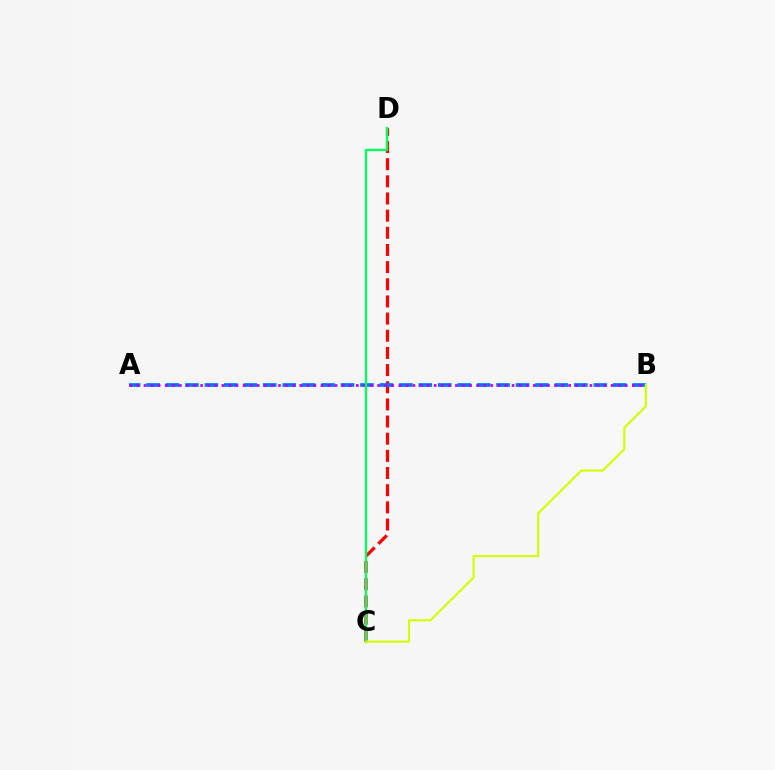{('C', 'D'): [{'color': '#ff0000', 'line_style': 'dashed', 'thickness': 2.33}, {'color': '#00ff5c', 'line_style': 'solid', 'thickness': 1.65}], ('A', 'B'): [{'color': '#0074ff', 'line_style': 'dashed', 'thickness': 2.64}, {'color': '#b900ff', 'line_style': 'dotted', 'thickness': 1.92}], ('B', 'C'): [{'color': '#d1ff00', 'line_style': 'solid', 'thickness': 1.55}]}